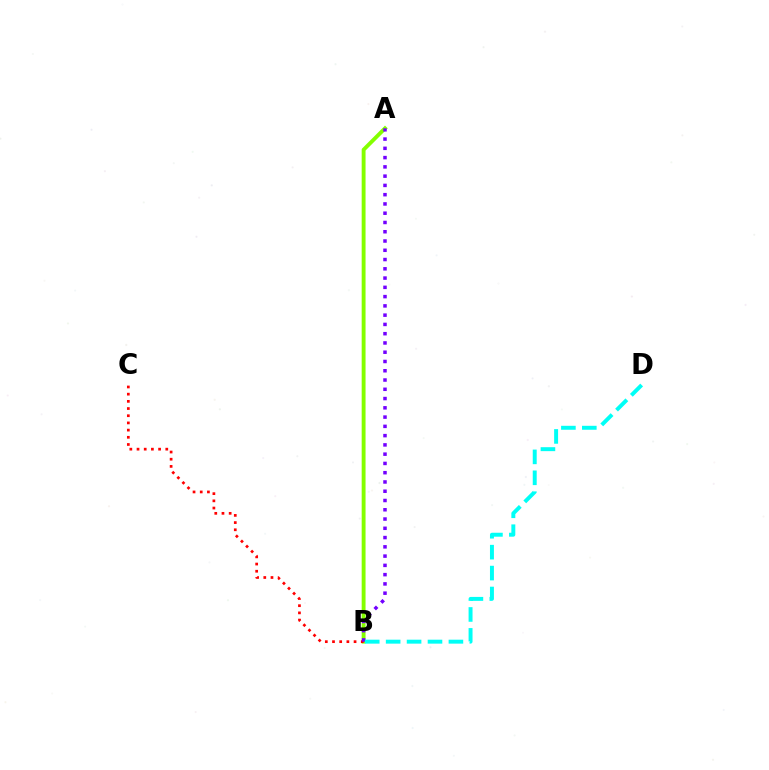{('A', 'B'): [{'color': '#84ff00', 'line_style': 'solid', 'thickness': 2.79}, {'color': '#7200ff', 'line_style': 'dotted', 'thickness': 2.52}], ('B', 'C'): [{'color': '#ff0000', 'line_style': 'dotted', 'thickness': 1.95}], ('B', 'D'): [{'color': '#00fff6', 'line_style': 'dashed', 'thickness': 2.84}]}